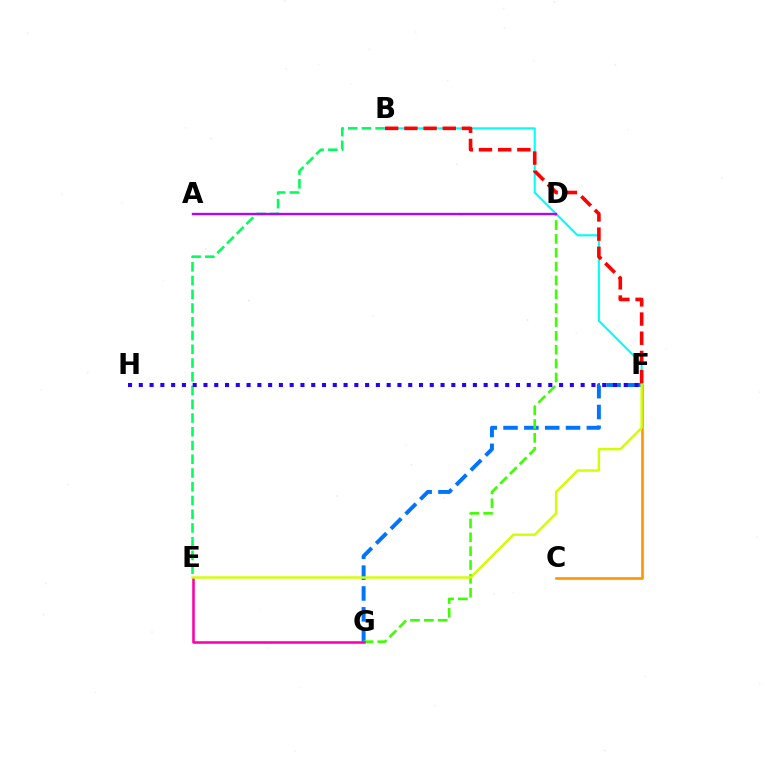{('B', 'E'): [{'color': '#00ff5c', 'line_style': 'dashed', 'thickness': 1.87}], ('F', 'G'): [{'color': '#0074ff', 'line_style': 'dashed', 'thickness': 2.83}], ('C', 'F'): [{'color': '#ff9400', 'line_style': 'solid', 'thickness': 1.86}], ('D', 'G'): [{'color': '#3dff00', 'line_style': 'dashed', 'thickness': 1.88}], ('E', 'G'): [{'color': '#ff00ac', 'line_style': 'solid', 'thickness': 1.85}], ('B', 'F'): [{'color': '#00fff6', 'line_style': 'solid', 'thickness': 1.51}, {'color': '#ff0000', 'line_style': 'dashed', 'thickness': 2.61}], ('E', 'F'): [{'color': '#d1ff00', 'line_style': 'solid', 'thickness': 1.74}], ('F', 'H'): [{'color': '#2500ff', 'line_style': 'dotted', 'thickness': 2.93}], ('A', 'D'): [{'color': '#b900ff', 'line_style': 'solid', 'thickness': 1.69}]}